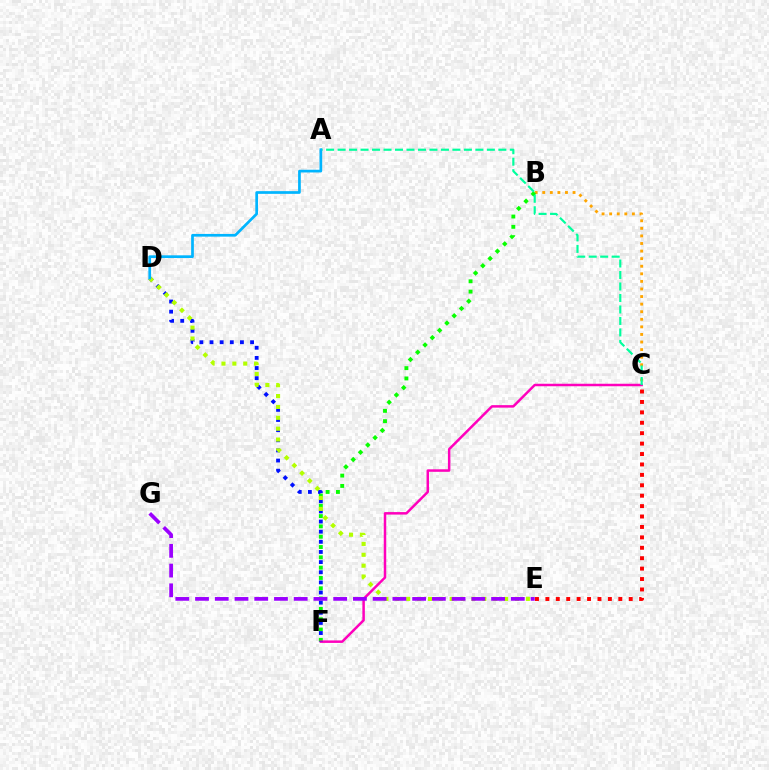{('B', 'C'): [{'color': '#ffa500', 'line_style': 'dotted', 'thickness': 2.06}], ('B', 'F'): [{'color': '#08ff00', 'line_style': 'dotted', 'thickness': 2.8}], ('C', 'F'): [{'color': '#ff00bd', 'line_style': 'solid', 'thickness': 1.8}], ('A', 'C'): [{'color': '#00ff9d', 'line_style': 'dashed', 'thickness': 1.56}], ('D', 'F'): [{'color': '#0010ff', 'line_style': 'dotted', 'thickness': 2.75}], ('D', 'E'): [{'color': '#b3ff00', 'line_style': 'dotted', 'thickness': 2.96}], ('C', 'E'): [{'color': '#ff0000', 'line_style': 'dotted', 'thickness': 2.83}], ('E', 'G'): [{'color': '#9b00ff', 'line_style': 'dashed', 'thickness': 2.68}], ('A', 'D'): [{'color': '#00b5ff', 'line_style': 'solid', 'thickness': 1.95}]}